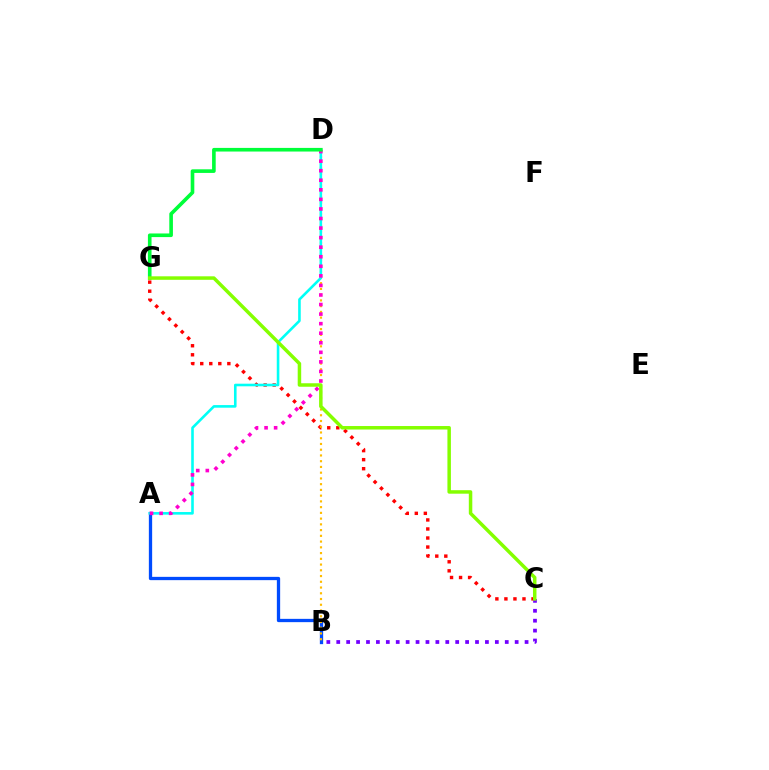{('A', 'B'): [{'color': '#004bff', 'line_style': 'solid', 'thickness': 2.37}], ('C', 'G'): [{'color': '#ff0000', 'line_style': 'dotted', 'thickness': 2.45}, {'color': '#84ff00', 'line_style': 'solid', 'thickness': 2.51}], ('B', 'D'): [{'color': '#ffbd00', 'line_style': 'dotted', 'thickness': 1.56}], ('A', 'D'): [{'color': '#00fff6', 'line_style': 'solid', 'thickness': 1.87}, {'color': '#ff00cf', 'line_style': 'dotted', 'thickness': 2.6}], ('B', 'C'): [{'color': '#7200ff', 'line_style': 'dotted', 'thickness': 2.69}], ('D', 'G'): [{'color': '#00ff39', 'line_style': 'solid', 'thickness': 2.61}]}